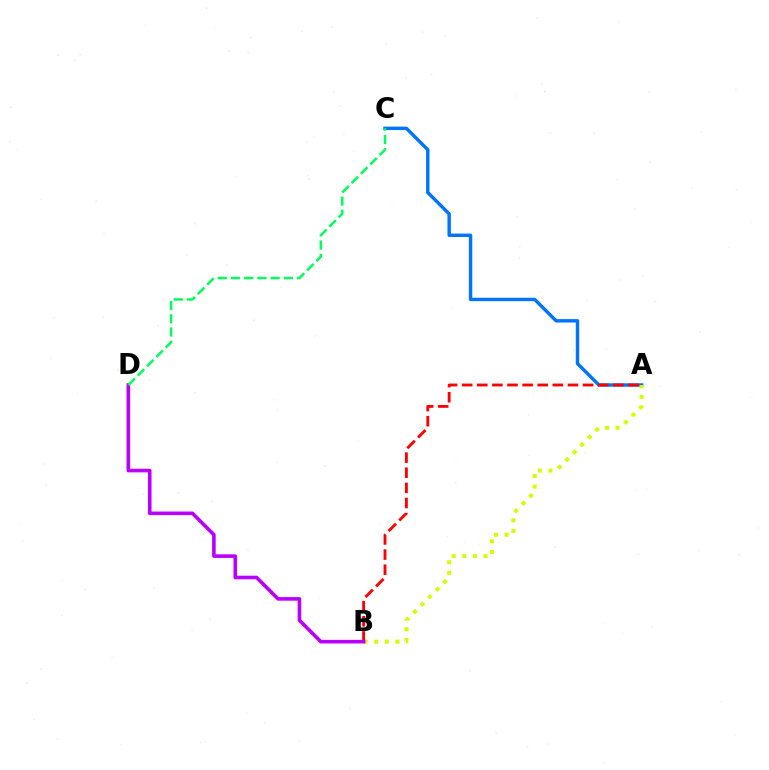{('A', 'C'): [{'color': '#0074ff', 'line_style': 'solid', 'thickness': 2.46}], ('A', 'B'): [{'color': '#d1ff00', 'line_style': 'dotted', 'thickness': 2.88}, {'color': '#ff0000', 'line_style': 'dashed', 'thickness': 2.05}], ('B', 'D'): [{'color': '#b900ff', 'line_style': 'solid', 'thickness': 2.59}], ('C', 'D'): [{'color': '#00ff5c', 'line_style': 'dashed', 'thickness': 1.8}]}